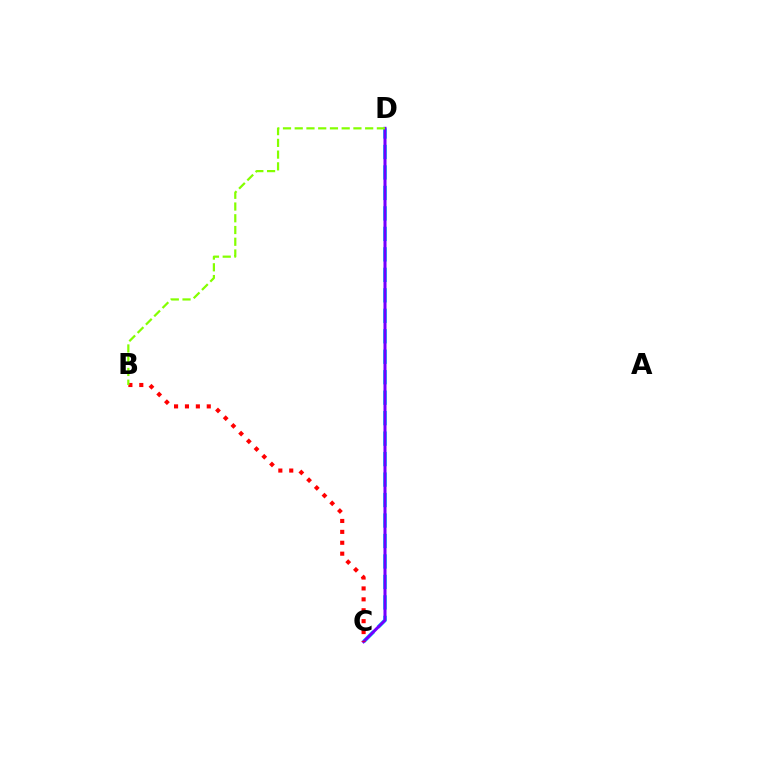{('C', 'D'): [{'color': '#00fff6', 'line_style': 'dashed', 'thickness': 2.78}, {'color': '#7200ff', 'line_style': 'solid', 'thickness': 2.19}], ('B', 'C'): [{'color': '#ff0000', 'line_style': 'dotted', 'thickness': 2.96}], ('B', 'D'): [{'color': '#84ff00', 'line_style': 'dashed', 'thickness': 1.59}]}